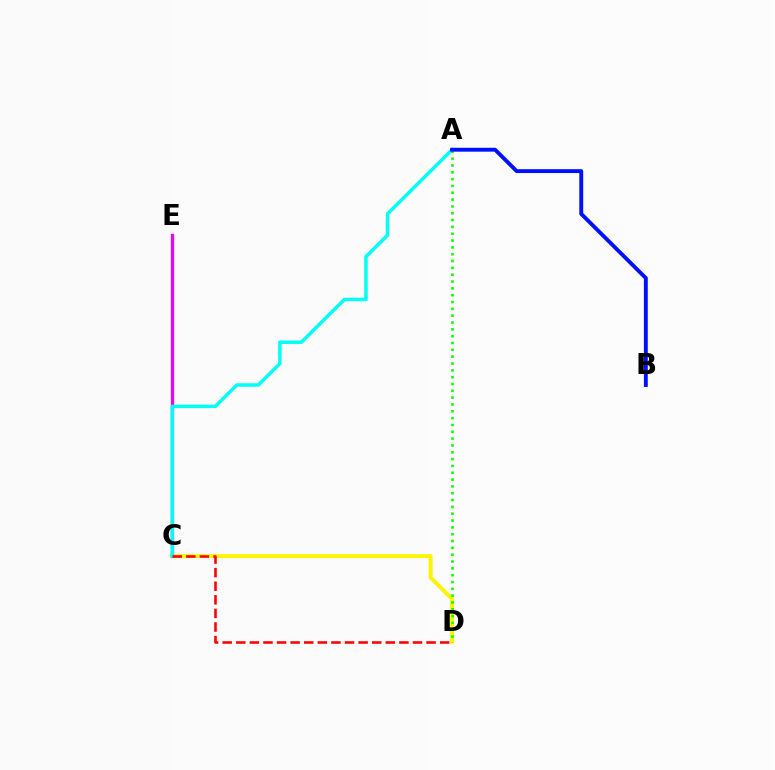{('C', 'D'): [{'color': '#fcf500', 'line_style': 'solid', 'thickness': 2.84}, {'color': '#ff0000', 'line_style': 'dashed', 'thickness': 1.85}], ('C', 'E'): [{'color': '#ee00ff', 'line_style': 'solid', 'thickness': 2.35}], ('A', 'D'): [{'color': '#08ff00', 'line_style': 'dotted', 'thickness': 1.86}], ('A', 'C'): [{'color': '#00fff6', 'line_style': 'solid', 'thickness': 2.49}], ('A', 'B'): [{'color': '#0010ff', 'line_style': 'solid', 'thickness': 2.8}]}